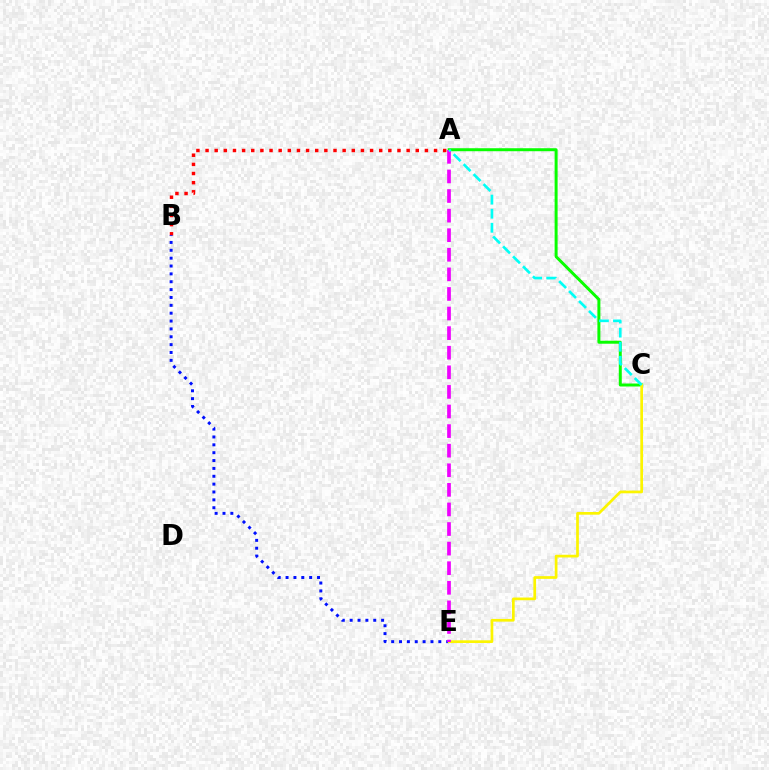{('A', 'B'): [{'color': '#ff0000', 'line_style': 'dotted', 'thickness': 2.48}], ('A', 'C'): [{'color': '#08ff00', 'line_style': 'solid', 'thickness': 2.15}, {'color': '#00fff6', 'line_style': 'dashed', 'thickness': 1.91}], ('B', 'E'): [{'color': '#0010ff', 'line_style': 'dotted', 'thickness': 2.14}], ('C', 'E'): [{'color': '#fcf500', 'line_style': 'solid', 'thickness': 1.95}], ('A', 'E'): [{'color': '#ee00ff', 'line_style': 'dashed', 'thickness': 2.66}]}